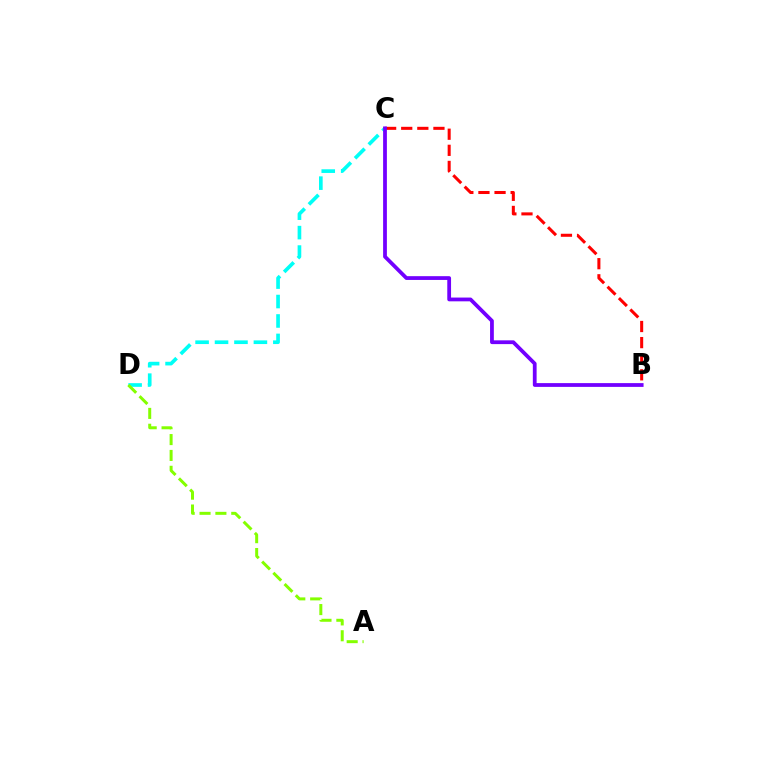{('C', 'D'): [{'color': '#00fff6', 'line_style': 'dashed', 'thickness': 2.64}], ('B', 'C'): [{'color': '#ff0000', 'line_style': 'dashed', 'thickness': 2.19}, {'color': '#7200ff', 'line_style': 'solid', 'thickness': 2.72}], ('A', 'D'): [{'color': '#84ff00', 'line_style': 'dashed', 'thickness': 2.15}]}